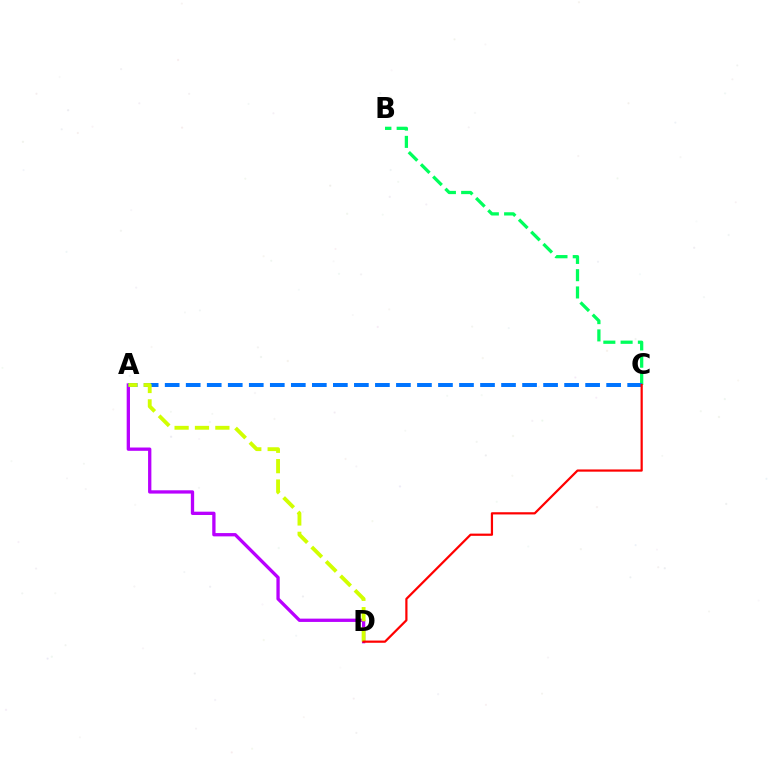{('A', 'D'): [{'color': '#b900ff', 'line_style': 'solid', 'thickness': 2.38}, {'color': '#d1ff00', 'line_style': 'dashed', 'thickness': 2.77}], ('B', 'C'): [{'color': '#00ff5c', 'line_style': 'dashed', 'thickness': 2.35}], ('A', 'C'): [{'color': '#0074ff', 'line_style': 'dashed', 'thickness': 2.86}], ('C', 'D'): [{'color': '#ff0000', 'line_style': 'solid', 'thickness': 1.59}]}